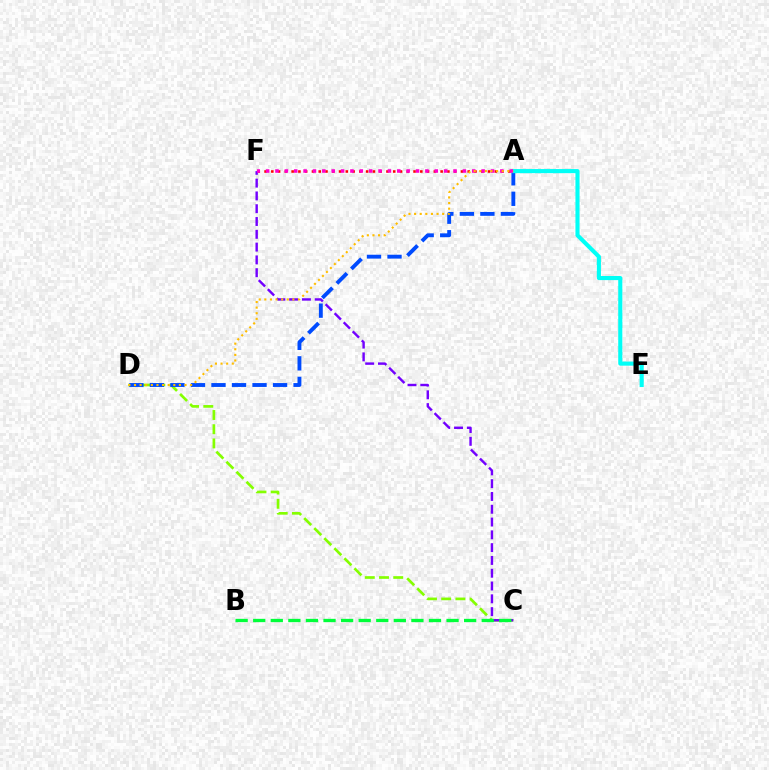{('C', 'D'): [{'color': '#84ff00', 'line_style': 'dashed', 'thickness': 1.93}], ('A', 'F'): [{'color': '#ff0000', 'line_style': 'dotted', 'thickness': 1.84}, {'color': '#ff00cf', 'line_style': 'dotted', 'thickness': 2.55}], ('C', 'F'): [{'color': '#7200ff', 'line_style': 'dashed', 'thickness': 1.74}], ('A', 'D'): [{'color': '#004bff', 'line_style': 'dashed', 'thickness': 2.79}, {'color': '#ffbd00', 'line_style': 'dotted', 'thickness': 1.52}], ('B', 'C'): [{'color': '#00ff39', 'line_style': 'dashed', 'thickness': 2.39}], ('A', 'E'): [{'color': '#00fff6', 'line_style': 'solid', 'thickness': 2.96}]}